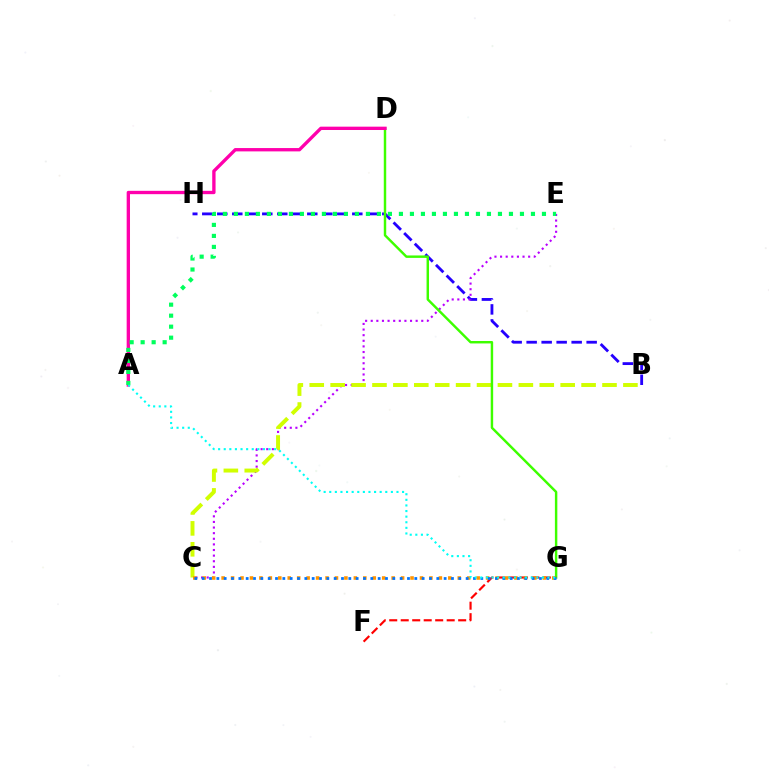{('B', 'H'): [{'color': '#2500ff', 'line_style': 'dashed', 'thickness': 2.04}], ('C', 'E'): [{'color': '#b900ff', 'line_style': 'dotted', 'thickness': 1.53}], ('B', 'C'): [{'color': '#d1ff00', 'line_style': 'dashed', 'thickness': 2.84}], ('D', 'G'): [{'color': '#3dff00', 'line_style': 'solid', 'thickness': 1.76}], ('F', 'G'): [{'color': '#ff0000', 'line_style': 'dashed', 'thickness': 1.56}], ('C', 'G'): [{'color': '#ff9400', 'line_style': 'dotted', 'thickness': 2.57}, {'color': '#0074ff', 'line_style': 'dotted', 'thickness': 1.99}], ('A', 'D'): [{'color': '#ff00ac', 'line_style': 'solid', 'thickness': 2.4}], ('A', 'E'): [{'color': '#00ff5c', 'line_style': 'dotted', 'thickness': 2.99}], ('A', 'G'): [{'color': '#00fff6', 'line_style': 'dotted', 'thickness': 1.52}]}